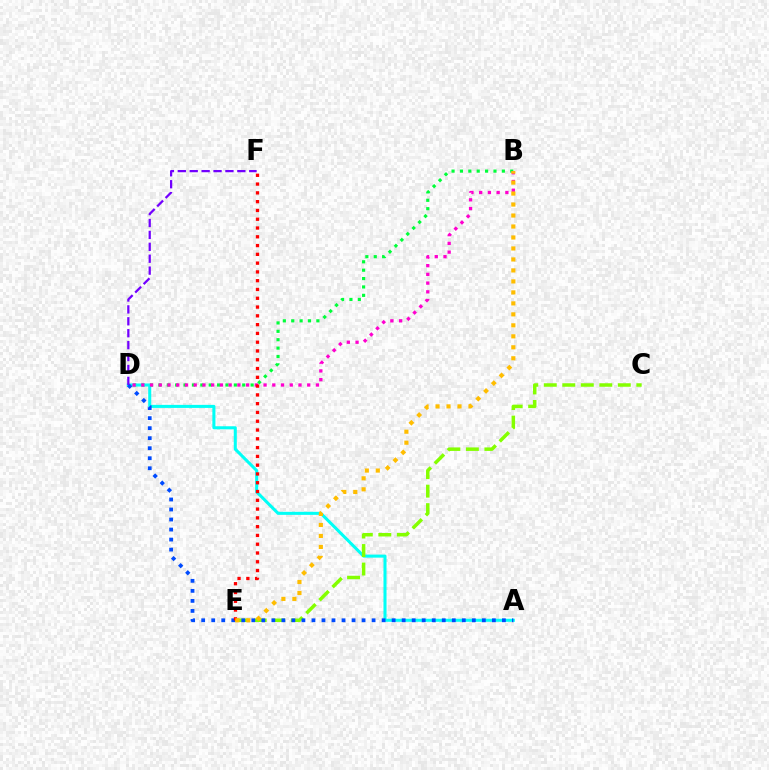{('B', 'D'): [{'color': '#00ff39', 'line_style': 'dotted', 'thickness': 2.28}, {'color': '#ff00cf', 'line_style': 'dotted', 'thickness': 2.37}], ('A', 'D'): [{'color': '#00fff6', 'line_style': 'solid', 'thickness': 2.2}, {'color': '#004bff', 'line_style': 'dotted', 'thickness': 2.72}], ('C', 'E'): [{'color': '#84ff00', 'line_style': 'dashed', 'thickness': 2.51}], ('D', 'F'): [{'color': '#7200ff', 'line_style': 'dashed', 'thickness': 1.62}], ('E', 'F'): [{'color': '#ff0000', 'line_style': 'dotted', 'thickness': 2.39}], ('B', 'E'): [{'color': '#ffbd00', 'line_style': 'dotted', 'thickness': 2.98}]}